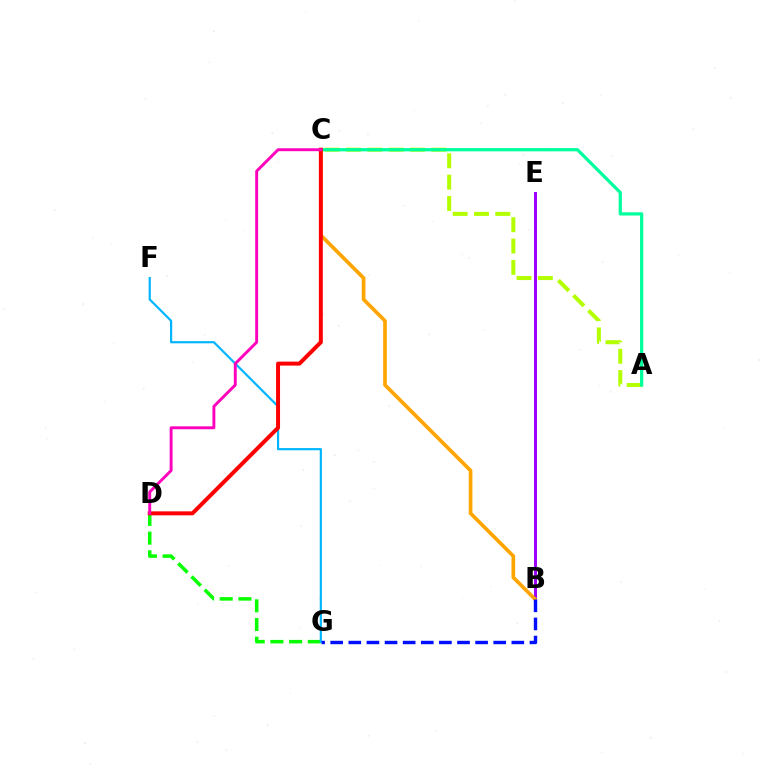{('D', 'G'): [{'color': '#08ff00', 'line_style': 'dashed', 'thickness': 2.54}], ('B', 'E'): [{'color': '#9b00ff', 'line_style': 'solid', 'thickness': 2.13}], ('A', 'C'): [{'color': '#b3ff00', 'line_style': 'dashed', 'thickness': 2.9}, {'color': '#00ff9d', 'line_style': 'solid', 'thickness': 2.33}], ('B', 'C'): [{'color': '#ffa500', 'line_style': 'solid', 'thickness': 2.64}], ('F', 'G'): [{'color': '#00b5ff', 'line_style': 'solid', 'thickness': 1.57}], ('C', 'D'): [{'color': '#ff0000', 'line_style': 'solid', 'thickness': 2.86}, {'color': '#ff00bd', 'line_style': 'solid', 'thickness': 2.1}], ('B', 'G'): [{'color': '#0010ff', 'line_style': 'dashed', 'thickness': 2.46}]}